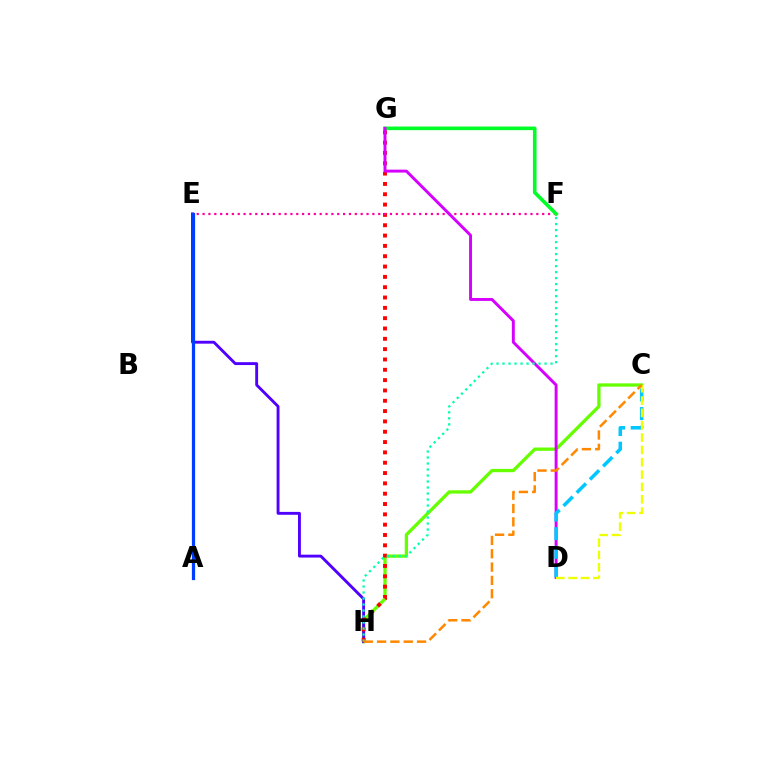{('C', 'H'): [{'color': '#66ff00', 'line_style': 'solid', 'thickness': 2.37}, {'color': '#ff8800', 'line_style': 'dashed', 'thickness': 1.81}], ('E', 'H'): [{'color': '#4f00ff', 'line_style': 'solid', 'thickness': 2.07}], ('G', 'H'): [{'color': '#ff0000', 'line_style': 'dotted', 'thickness': 2.81}], ('E', 'F'): [{'color': '#ff00a0', 'line_style': 'dotted', 'thickness': 1.59}], ('F', 'G'): [{'color': '#00ff27', 'line_style': 'solid', 'thickness': 2.6}], ('D', 'G'): [{'color': '#d600ff', 'line_style': 'solid', 'thickness': 2.11}], ('C', 'D'): [{'color': '#00c7ff', 'line_style': 'dashed', 'thickness': 2.54}, {'color': '#eeff00', 'line_style': 'dashed', 'thickness': 1.68}], ('F', 'H'): [{'color': '#00ffaf', 'line_style': 'dotted', 'thickness': 1.63}], ('A', 'E'): [{'color': '#003fff', 'line_style': 'solid', 'thickness': 2.32}]}